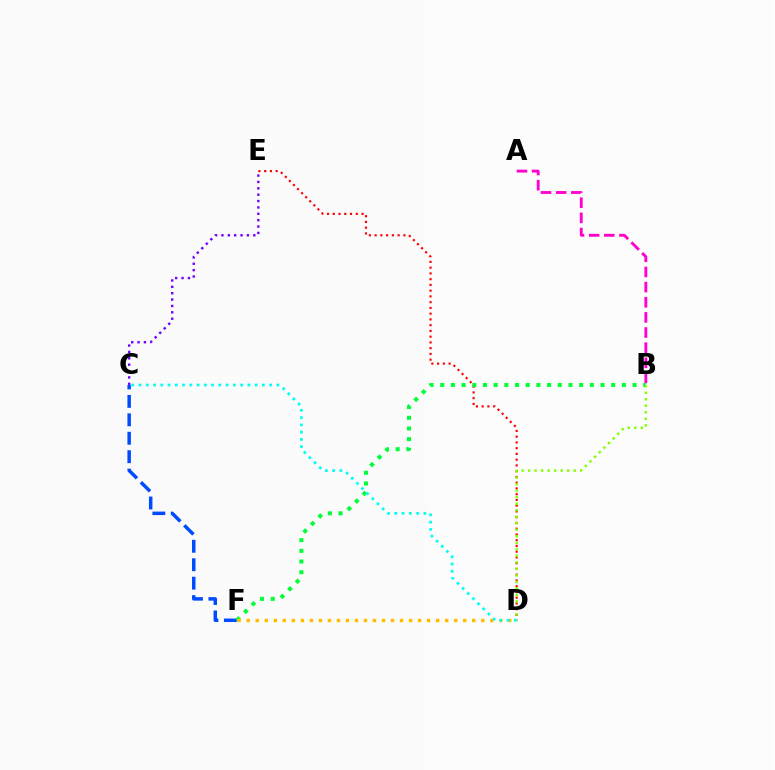{('C', 'F'): [{'color': '#004bff', 'line_style': 'dashed', 'thickness': 2.5}], ('A', 'B'): [{'color': '#ff00cf', 'line_style': 'dashed', 'thickness': 2.06}], ('D', 'E'): [{'color': '#ff0000', 'line_style': 'dotted', 'thickness': 1.56}], ('B', 'F'): [{'color': '#00ff39', 'line_style': 'dotted', 'thickness': 2.9}], ('D', 'F'): [{'color': '#ffbd00', 'line_style': 'dotted', 'thickness': 2.45}], ('B', 'D'): [{'color': '#84ff00', 'line_style': 'dotted', 'thickness': 1.77}], ('C', 'D'): [{'color': '#00fff6', 'line_style': 'dotted', 'thickness': 1.97}], ('C', 'E'): [{'color': '#7200ff', 'line_style': 'dotted', 'thickness': 1.73}]}